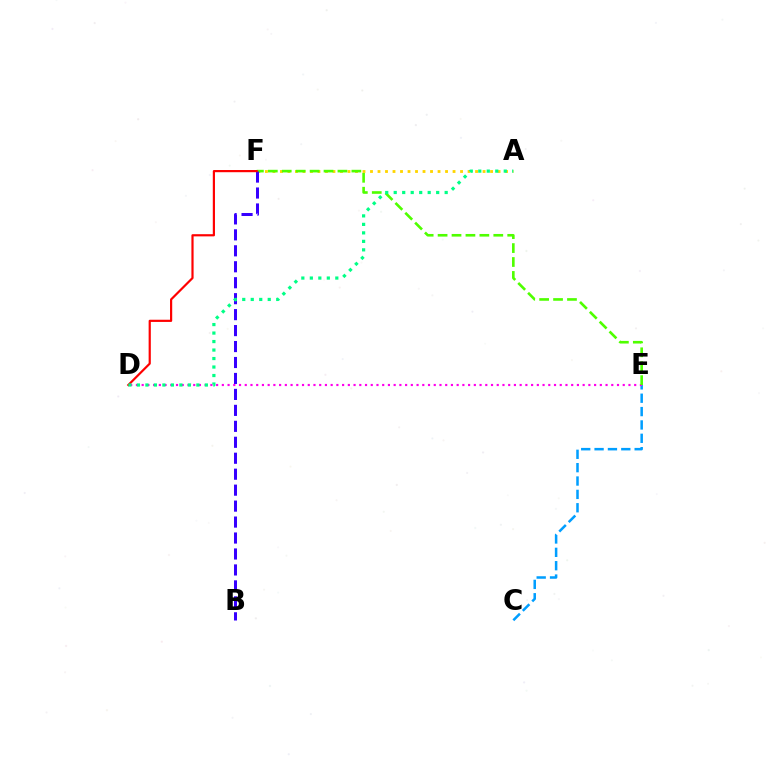{('A', 'F'): [{'color': '#ffd500', 'line_style': 'dotted', 'thickness': 2.04}], ('C', 'E'): [{'color': '#009eff', 'line_style': 'dashed', 'thickness': 1.82}], ('D', 'E'): [{'color': '#ff00ed', 'line_style': 'dotted', 'thickness': 1.56}], ('E', 'F'): [{'color': '#4fff00', 'line_style': 'dashed', 'thickness': 1.89}], ('B', 'F'): [{'color': '#3700ff', 'line_style': 'dashed', 'thickness': 2.17}], ('D', 'F'): [{'color': '#ff0000', 'line_style': 'solid', 'thickness': 1.58}], ('A', 'D'): [{'color': '#00ff86', 'line_style': 'dotted', 'thickness': 2.31}]}